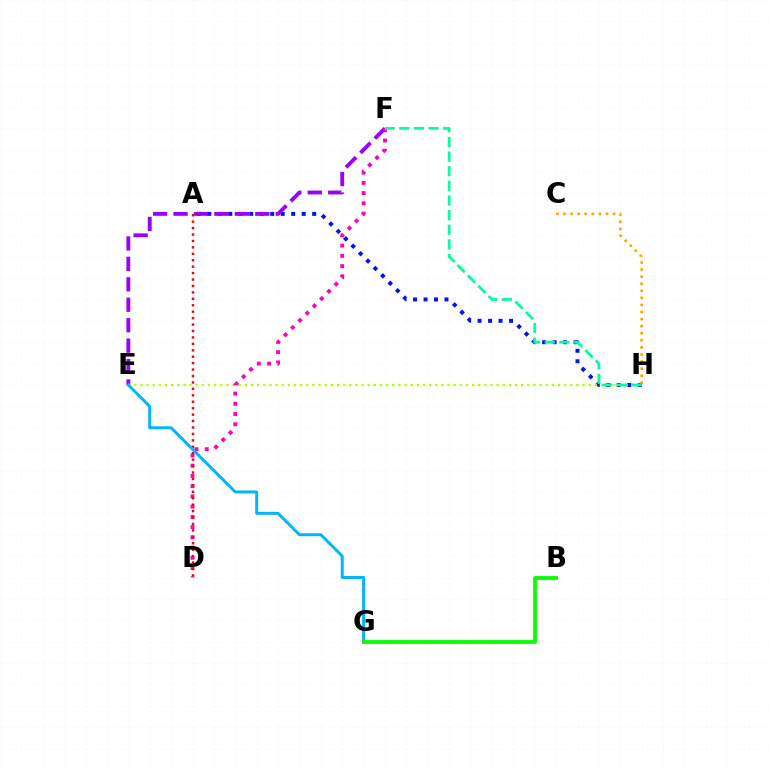{('A', 'H'): [{'color': '#0010ff', 'line_style': 'dotted', 'thickness': 2.85}], ('E', 'F'): [{'color': '#9b00ff', 'line_style': 'dashed', 'thickness': 2.78}], ('E', 'H'): [{'color': '#b3ff00', 'line_style': 'dotted', 'thickness': 1.67}], ('D', 'F'): [{'color': '#ff00bd', 'line_style': 'dotted', 'thickness': 2.78}], ('F', 'H'): [{'color': '#00ff9d', 'line_style': 'dashed', 'thickness': 1.99}], ('A', 'D'): [{'color': '#ff0000', 'line_style': 'dotted', 'thickness': 1.75}], ('C', 'H'): [{'color': '#ffa500', 'line_style': 'dotted', 'thickness': 1.92}], ('E', 'G'): [{'color': '#00b5ff', 'line_style': 'solid', 'thickness': 2.13}], ('B', 'G'): [{'color': '#08ff00', 'line_style': 'solid', 'thickness': 2.76}]}